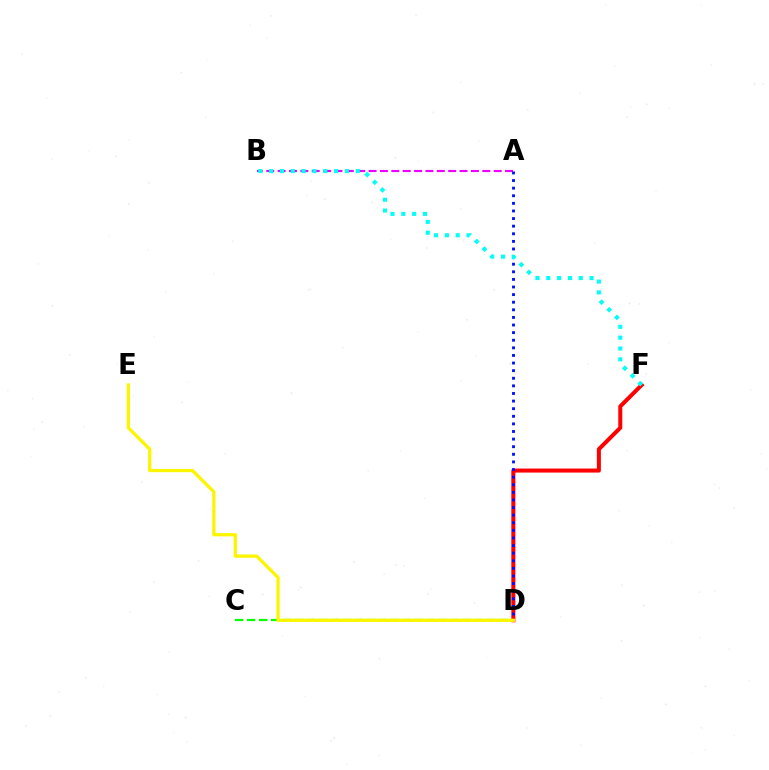{('D', 'F'): [{'color': '#ff0000', 'line_style': 'solid', 'thickness': 2.89}], ('C', 'D'): [{'color': '#08ff00', 'line_style': 'dashed', 'thickness': 1.63}], ('A', 'B'): [{'color': '#ee00ff', 'line_style': 'dashed', 'thickness': 1.54}], ('A', 'D'): [{'color': '#0010ff', 'line_style': 'dotted', 'thickness': 2.07}], ('D', 'E'): [{'color': '#fcf500', 'line_style': 'solid', 'thickness': 2.35}], ('B', 'F'): [{'color': '#00fff6', 'line_style': 'dotted', 'thickness': 2.94}]}